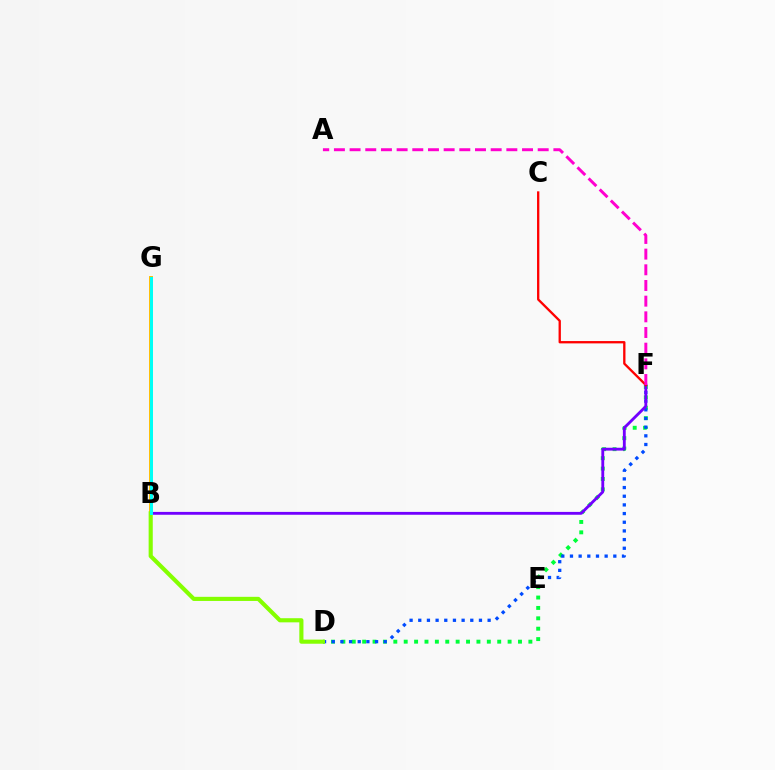{('D', 'F'): [{'color': '#00ff39', 'line_style': 'dotted', 'thickness': 2.82}, {'color': '#004bff', 'line_style': 'dotted', 'thickness': 2.36}], ('B', 'F'): [{'color': '#7200ff', 'line_style': 'solid', 'thickness': 2.05}], ('B', 'G'): [{'color': '#ffbd00', 'line_style': 'solid', 'thickness': 2.82}, {'color': '#00fff6', 'line_style': 'solid', 'thickness': 2.16}], ('B', 'D'): [{'color': '#84ff00', 'line_style': 'solid', 'thickness': 2.97}], ('C', 'F'): [{'color': '#ff0000', 'line_style': 'solid', 'thickness': 1.67}], ('A', 'F'): [{'color': '#ff00cf', 'line_style': 'dashed', 'thickness': 2.13}]}